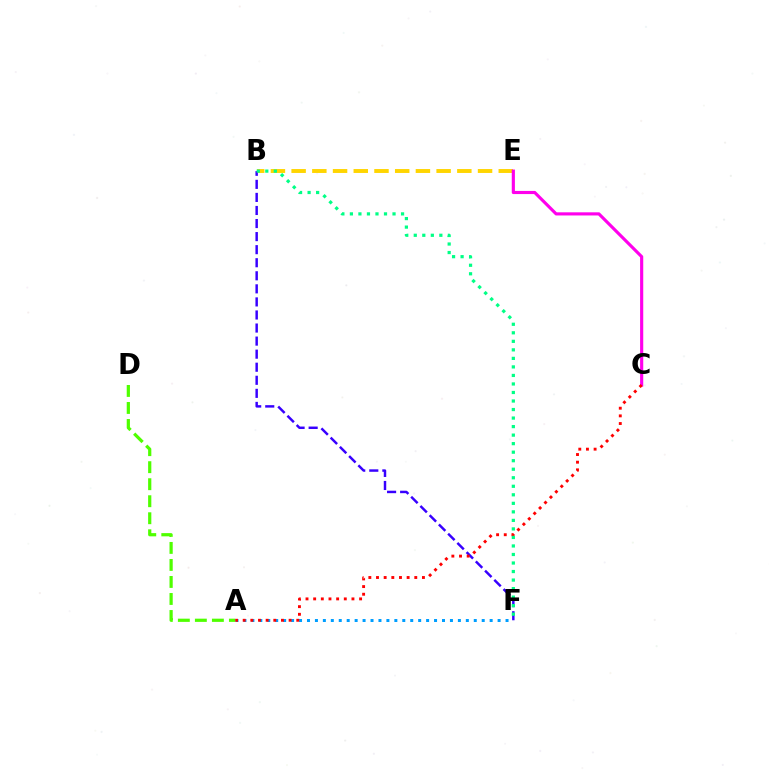{('A', 'F'): [{'color': '#009eff', 'line_style': 'dotted', 'thickness': 2.16}], ('B', 'E'): [{'color': '#ffd500', 'line_style': 'dashed', 'thickness': 2.81}], ('C', 'E'): [{'color': '#ff00ed', 'line_style': 'solid', 'thickness': 2.26}], ('A', 'D'): [{'color': '#4fff00', 'line_style': 'dashed', 'thickness': 2.31}], ('B', 'F'): [{'color': '#3700ff', 'line_style': 'dashed', 'thickness': 1.77}, {'color': '#00ff86', 'line_style': 'dotted', 'thickness': 2.32}], ('A', 'C'): [{'color': '#ff0000', 'line_style': 'dotted', 'thickness': 2.08}]}